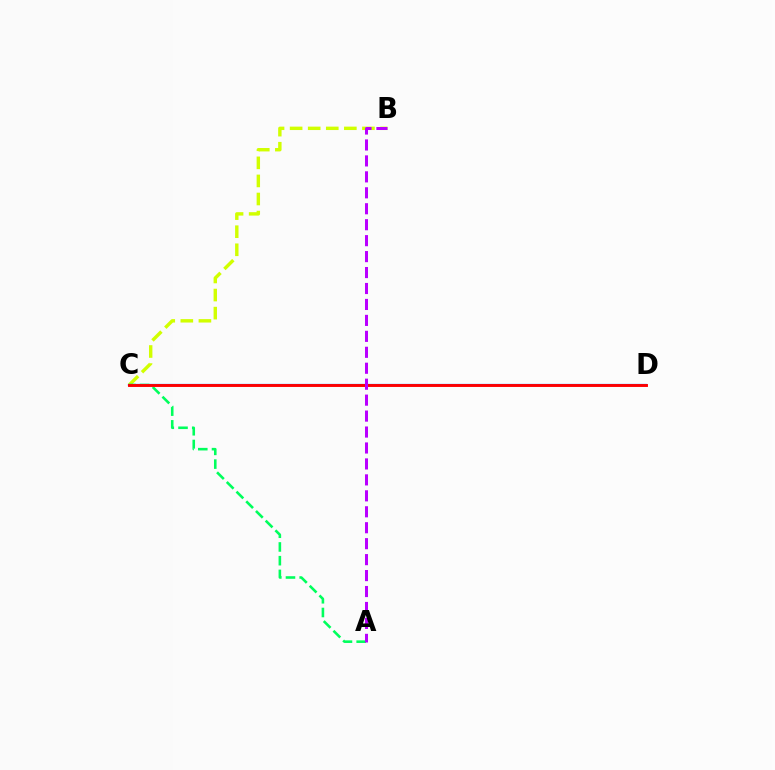{('B', 'C'): [{'color': '#d1ff00', 'line_style': 'dashed', 'thickness': 2.46}], ('C', 'D'): [{'color': '#0074ff', 'line_style': 'solid', 'thickness': 1.6}, {'color': '#ff0000', 'line_style': 'solid', 'thickness': 2.09}], ('A', 'C'): [{'color': '#00ff5c', 'line_style': 'dashed', 'thickness': 1.86}], ('A', 'B'): [{'color': '#b900ff', 'line_style': 'dashed', 'thickness': 2.17}]}